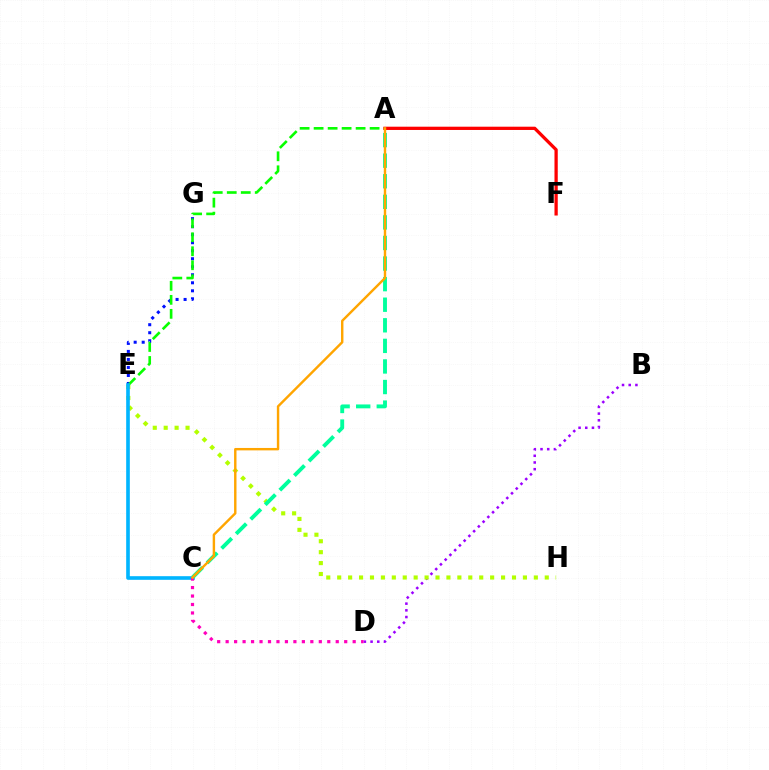{('B', 'D'): [{'color': '#9b00ff', 'line_style': 'dotted', 'thickness': 1.82}], ('E', 'G'): [{'color': '#0010ff', 'line_style': 'dotted', 'thickness': 2.18}], ('E', 'H'): [{'color': '#b3ff00', 'line_style': 'dotted', 'thickness': 2.97}], ('A', 'E'): [{'color': '#08ff00', 'line_style': 'dashed', 'thickness': 1.9}], ('A', 'F'): [{'color': '#ff0000', 'line_style': 'solid', 'thickness': 2.35}], ('C', 'E'): [{'color': '#00b5ff', 'line_style': 'solid', 'thickness': 2.62}], ('C', 'D'): [{'color': '#ff00bd', 'line_style': 'dotted', 'thickness': 2.3}], ('A', 'C'): [{'color': '#00ff9d', 'line_style': 'dashed', 'thickness': 2.8}, {'color': '#ffa500', 'line_style': 'solid', 'thickness': 1.74}]}